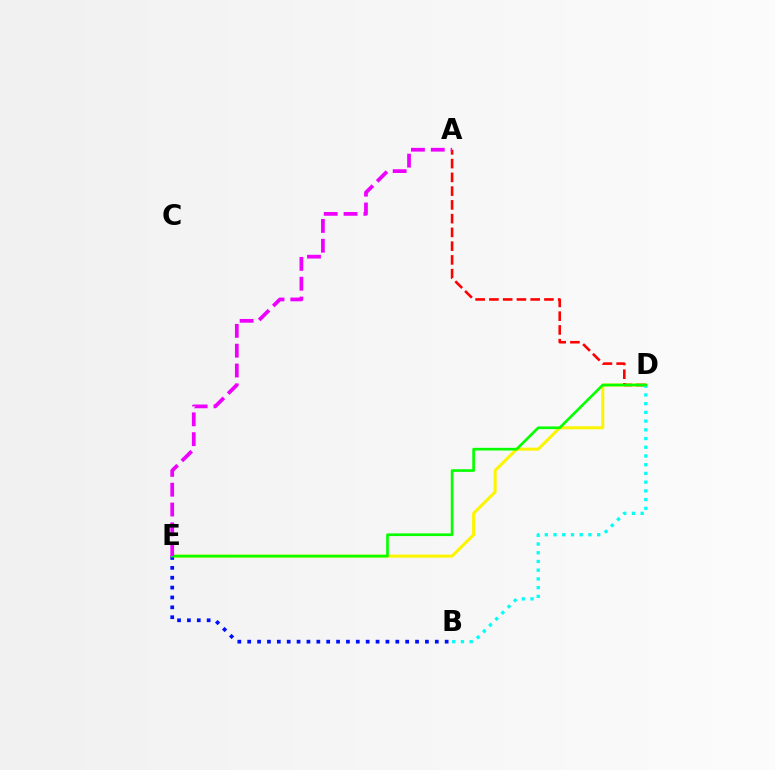{('D', 'E'): [{'color': '#fcf500', 'line_style': 'solid', 'thickness': 2.18}, {'color': '#08ff00', 'line_style': 'solid', 'thickness': 1.93}], ('A', 'D'): [{'color': '#ff0000', 'line_style': 'dashed', 'thickness': 1.87}], ('B', 'D'): [{'color': '#00fff6', 'line_style': 'dotted', 'thickness': 2.37}], ('B', 'E'): [{'color': '#0010ff', 'line_style': 'dotted', 'thickness': 2.68}], ('A', 'E'): [{'color': '#ee00ff', 'line_style': 'dashed', 'thickness': 2.69}]}